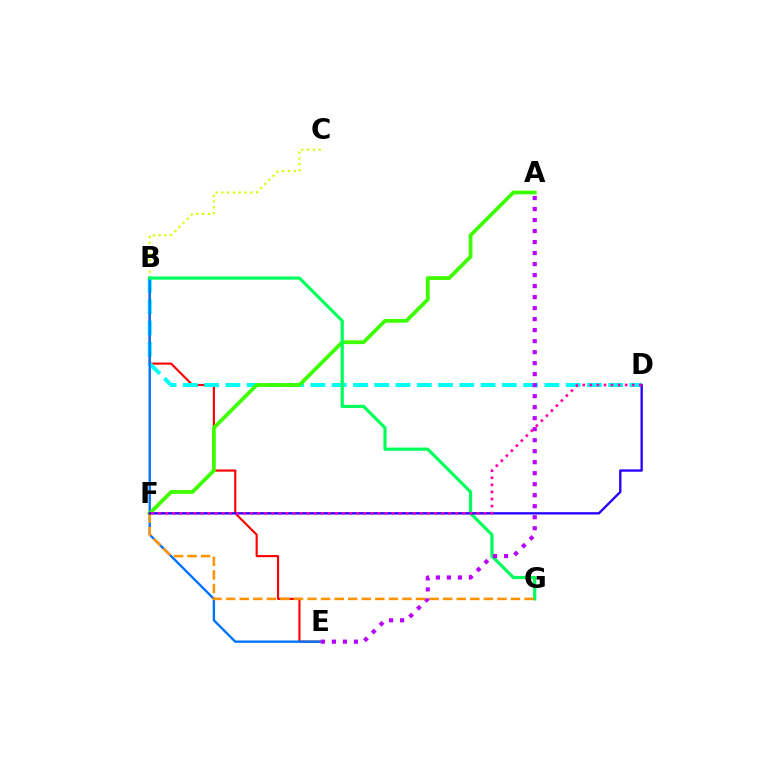{('B', 'C'): [{'color': '#d1ff00', 'line_style': 'dotted', 'thickness': 1.58}], ('B', 'E'): [{'color': '#ff0000', 'line_style': 'solid', 'thickness': 1.54}, {'color': '#0074ff', 'line_style': 'solid', 'thickness': 1.71}], ('B', 'D'): [{'color': '#00fff6', 'line_style': 'dashed', 'thickness': 2.89}], ('A', 'F'): [{'color': '#3dff00', 'line_style': 'solid', 'thickness': 2.71}], ('B', 'G'): [{'color': '#00ff5c', 'line_style': 'solid', 'thickness': 2.29}], ('A', 'E'): [{'color': '#b900ff', 'line_style': 'dotted', 'thickness': 2.99}], ('F', 'G'): [{'color': '#ff9400', 'line_style': 'dashed', 'thickness': 1.84}], ('D', 'F'): [{'color': '#2500ff', 'line_style': 'solid', 'thickness': 1.68}, {'color': '#ff00ac', 'line_style': 'dotted', 'thickness': 1.92}]}